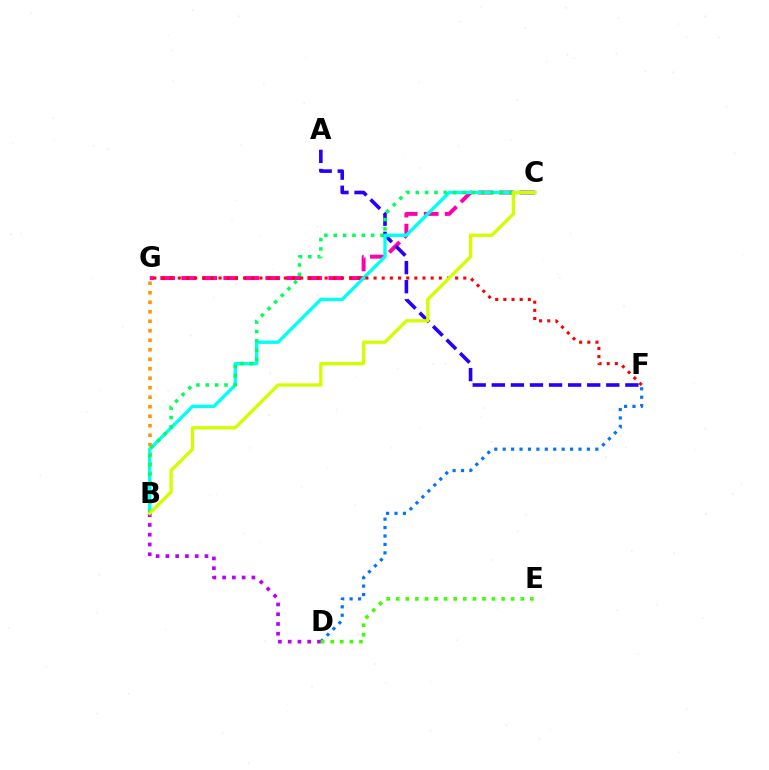{('C', 'G'): [{'color': '#ff00ac', 'line_style': 'dashed', 'thickness': 2.85}], ('A', 'F'): [{'color': '#2500ff', 'line_style': 'dashed', 'thickness': 2.59}], ('B', 'G'): [{'color': '#ff9400', 'line_style': 'dotted', 'thickness': 2.58}], ('B', 'C'): [{'color': '#00fff6', 'line_style': 'solid', 'thickness': 2.42}, {'color': '#00ff5c', 'line_style': 'dotted', 'thickness': 2.54}, {'color': '#d1ff00', 'line_style': 'solid', 'thickness': 2.39}], ('D', 'F'): [{'color': '#0074ff', 'line_style': 'dotted', 'thickness': 2.29}], ('F', 'G'): [{'color': '#ff0000', 'line_style': 'dotted', 'thickness': 2.22}], ('B', 'D'): [{'color': '#b900ff', 'line_style': 'dotted', 'thickness': 2.65}], ('D', 'E'): [{'color': '#3dff00', 'line_style': 'dotted', 'thickness': 2.6}]}